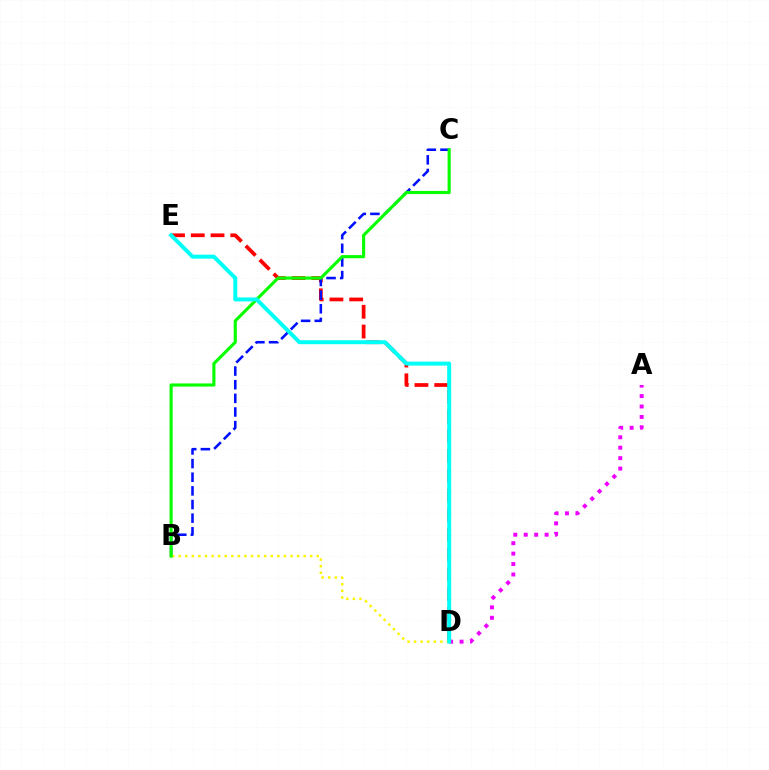{('D', 'E'): [{'color': '#ff0000', 'line_style': 'dashed', 'thickness': 2.68}, {'color': '#00fff6', 'line_style': 'solid', 'thickness': 2.86}], ('B', 'C'): [{'color': '#0010ff', 'line_style': 'dashed', 'thickness': 1.85}, {'color': '#08ff00', 'line_style': 'solid', 'thickness': 2.26}], ('B', 'D'): [{'color': '#fcf500', 'line_style': 'dotted', 'thickness': 1.79}], ('A', 'D'): [{'color': '#ee00ff', 'line_style': 'dotted', 'thickness': 2.83}]}